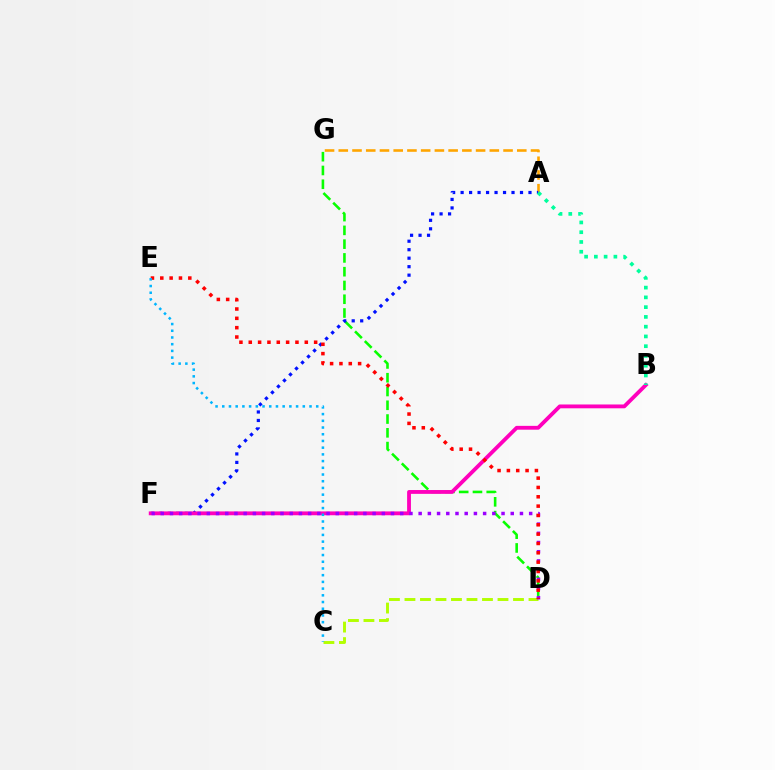{('A', 'G'): [{'color': '#ffa500', 'line_style': 'dashed', 'thickness': 1.87}], ('D', 'G'): [{'color': '#08ff00', 'line_style': 'dashed', 'thickness': 1.87}], ('C', 'D'): [{'color': '#b3ff00', 'line_style': 'dashed', 'thickness': 2.11}], ('A', 'F'): [{'color': '#0010ff', 'line_style': 'dotted', 'thickness': 2.31}], ('B', 'F'): [{'color': '#ff00bd', 'line_style': 'solid', 'thickness': 2.75}], ('A', 'B'): [{'color': '#00ff9d', 'line_style': 'dotted', 'thickness': 2.65}], ('D', 'F'): [{'color': '#9b00ff', 'line_style': 'dotted', 'thickness': 2.5}], ('D', 'E'): [{'color': '#ff0000', 'line_style': 'dotted', 'thickness': 2.54}], ('C', 'E'): [{'color': '#00b5ff', 'line_style': 'dotted', 'thickness': 1.82}]}